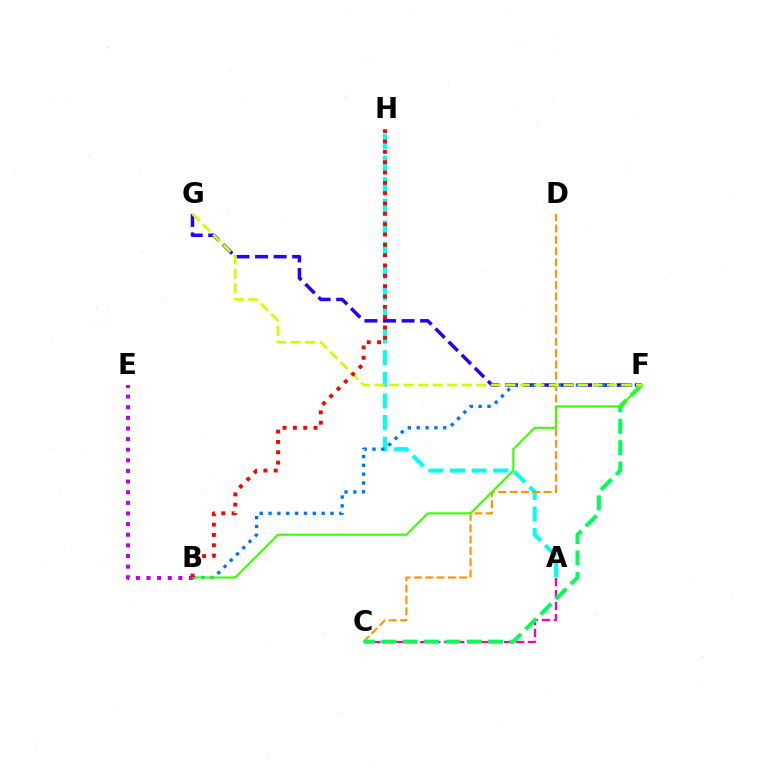{('B', 'E'): [{'color': '#b900ff', 'line_style': 'dotted', 'thickness': 2.89}], ('A', 'C'): [{'color': '#ff00ac', 'line_style': 'dashed', 'thickness': 1.63}], ('A', 'H'): [{'color': '#00fff6', 'line_style': 'dashed', 'thickness': 2.94}], ('C', 'D'): [{'color': '#ff9400', 'line_style': 'dashed', 'thickness': 1.54}], ('F', 'G'): [{'color': '#2500ff', 'line_style': 'dashed', 'thickness': 2.52}, {'color': '#d1ff00', 'line_style': 'dashed', 'thickness': 1.97}], ('B', 'F'): [{'color': '#0074ff', 'line_style': 'dotted', 'thickness': 2.4}, {'color': '#3dff00', 'line_style': 'solid', 'thickness': 1.53}], ('C', 'F'): [{'color': '#00ff5c', 'line_style': 'dashed', 'thickness': 2.9}], ('B', 'H'): [{'color': '#ff0000', 'line_style': 'dotted', 'thickness': 2.81}]}